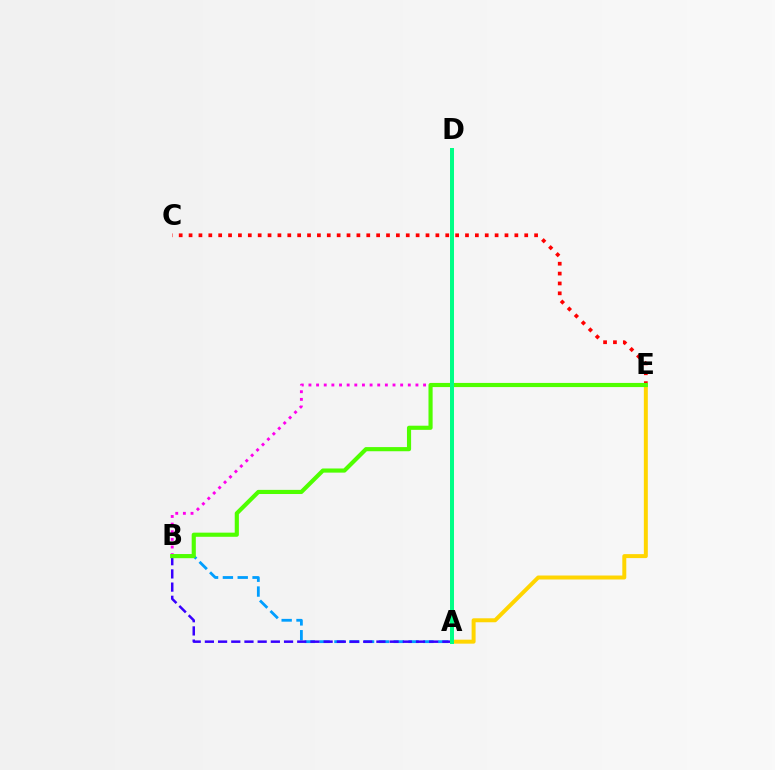{('C', 'E'): [{'color': '#ff0000', 'line_style': 'dotted', 'thickness': 2.68}], ('A', 'B'): [{'color': '#009eff', 'line_style': 'dashed', 'thickness': 2.01}, {'color': '#3700ff', 'line_style': 'dashed', 'thickness': 1.79}], ('A', 'E'): [{'color': '#ffd500', 'line_style': 'solid', 'thickness': 2.86}], ('B', 'E'): [{'color': '#ff00ed', 'line_style': 'dotted', 'thickness': 2.08}, {'color': '#4fff00', 'line_style': 'solid', 'thickness': 2.98}], ('A', 'D'): [{'color': '#00ff86', 'line_style': 'solid', 'thickness': 2.88}]}